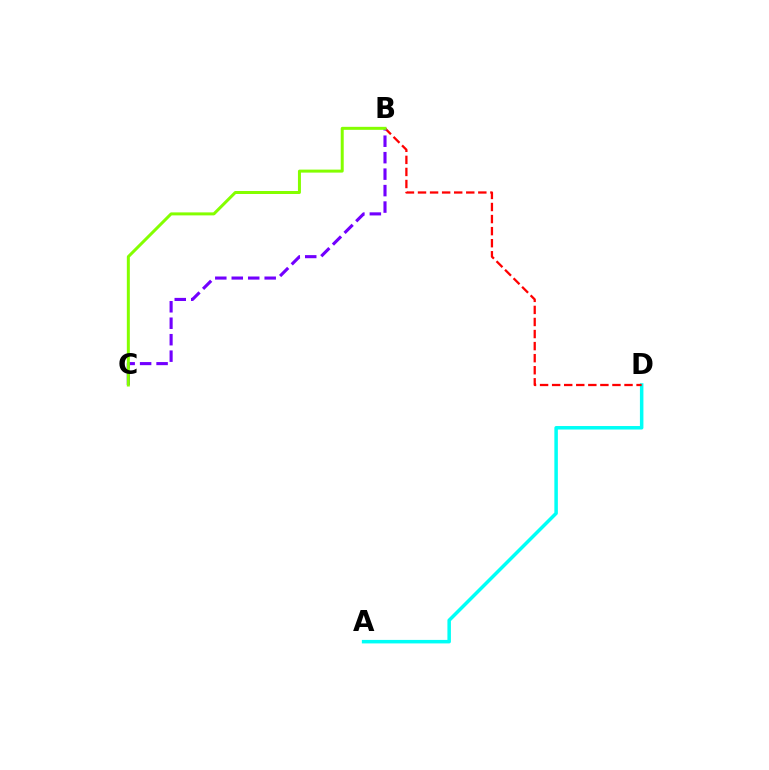{('A', 'D'): [{'color': '#00fff6', 'line_style': 'solid', 'thickness': 2.52}], ('B', 'D'): [{'color': '#ff0000', 'line_style': 'dashed', 'thickness': 1.64}], ('B', 'C'): [{'color': '#7200ff', 'line_style': 'dashed', 'thickness': 2.24}, {'color': '#84ff00', 'line_style': 'solid', 'thickness': 2.16}]}